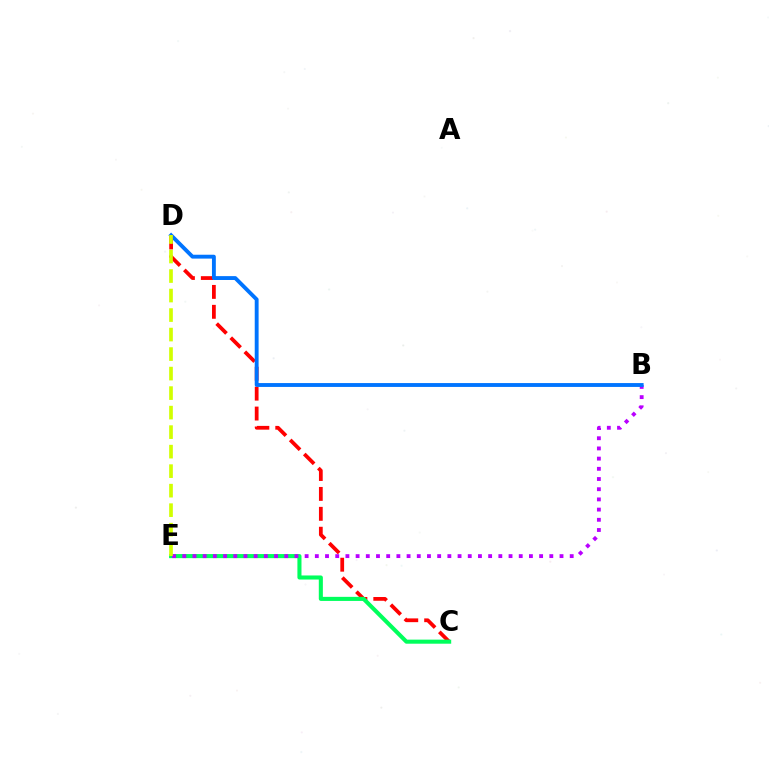{('C', 'D'): [{'color': '#ff0000', 'line_style': 'dashed', 'thickness': 2.7}], ('C', 'E'): [{'color': '#00ff5c', 'line_style': 'solid', 'thickness': 2.93}], ('B', 'E'): [{'color': '#b900ff', 'line_style': 'dotted', 'thickness': 2.77}], ('B', 'D'): [{'color': '#0074ff', 'line_style': 'solid', 'thickness': 2.79}], ('D', 'E'): [{'color': '#d1ff00', 'line_style': 'dashed', 'thickness': 2.65}]}